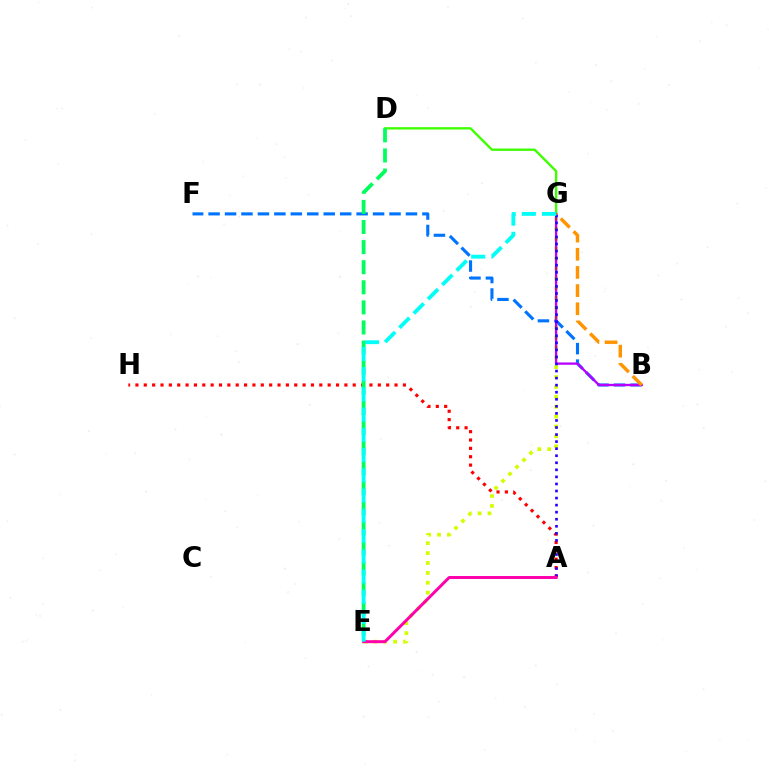{('D', 'G'): [{'color': '#3dff00', 'line_style': 'solid', 'thickness': 1.69}], ('B', 'F'): [{'color': '#0074ff', 'line_style': 'dashed', 'thickness': 2.23}], ('E', 'G'): [{'color': '#d1ff00', 'line_style': 'dotted', 'thickness': 2.68}, {'color': '#00fff6', 'line_style': 'dashed', 'thickness': 2.75}], ('A', 'H'): [{'color': '#ff0000', 'line_style': 'dotted', 'thickness': 2.27}], ('B', 'G'): [{'color': '#b900ff', 'line_style': 'solid', 'thickness': 1.67}, {'color': '#ff9400', 'line_style': 'dashed', 'thickness': 2.47}], ('A', 'G'): [{'color': '#2500ff', 'line_style': 'dotted', 'thickness': 1.92}], ('D', 'E'): [{'color': '#00ff5c', 'line_style': 'dashed', 'thickness': 2.73}], ('A', 'E'): [{'color': '#ff00ac', 'line_style': 'solid', 'thickness': 2.13}]}